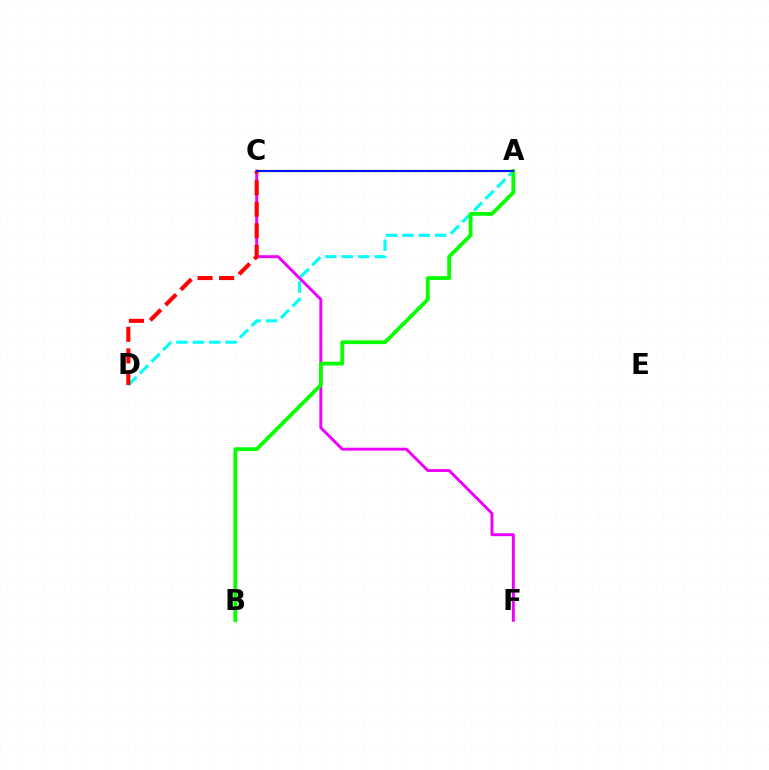{('A', 'D'): [{'color': '#00fff6', 'line_style': 'dashed', 'thickness': 2.23}], ('C', 'F'): [{'color': '#ee00ff', 'line_style': 'solid', 'thickness': 2.11}], ('C', 'D'): [{'color': '#ff0000', 'line_style': 'dashed', 'thickness': 2.93}], ('A', 'C'): [{'color': '#fcf500', 'line_style': 'dashed', 'thickness': 1.76}, {'color': '#0010ff', 'line_style': 'solid', 'thickness': 1.54}], ('A', 'B'): [{'color': '#08ff00', 'line_style': 'solid', 'thickness': 2.72}]}